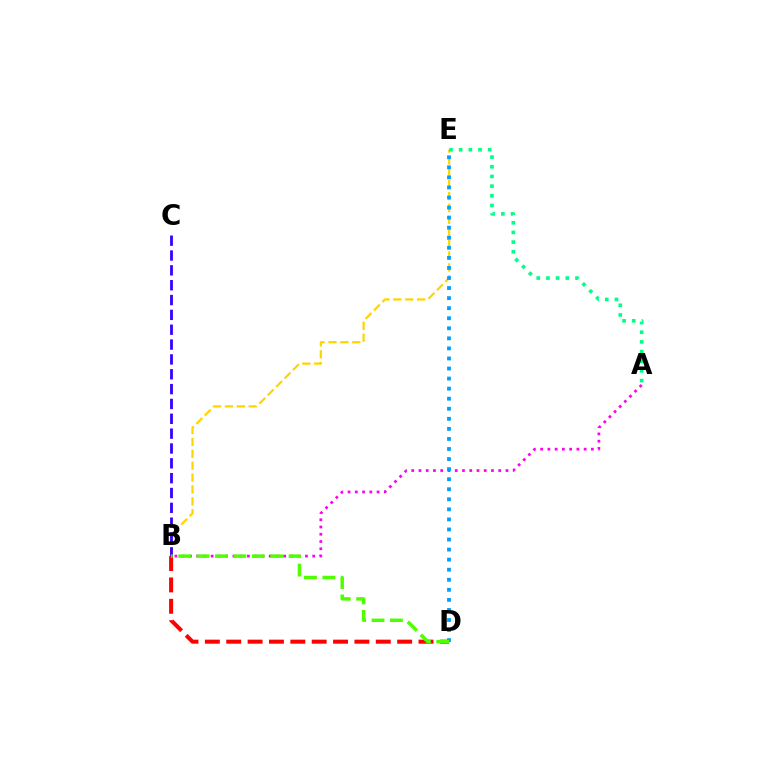{('A', 'B'): [{'color': '#ff00ed', 'line_style': 'dotted', 'thickness': 1.97}], ('B', 'D'): [{'color': '#ff0000', 'line_style': 'dashed', 'thickness': 2.9}, {'color': '#4fff00', 'line_style': 'dashed', 'thickness': 2.5}], ('B', 'E'): [{'color': '#ffd500', 'line_style': 'dashed', 'thickness': 1.62}], ('D', 'E'): [{'color': '#009eff', 'line_style': 'dotted', 'thickness': 2.73}], ('B', 'C'): [{'color': '#3700ff', 'line_style': 'dashed', 'thickness': 2.02}], ('A', 'E'): [{'color': '#00ff86', 'line_style': 'dotted', 'thickness': 2.63}]}